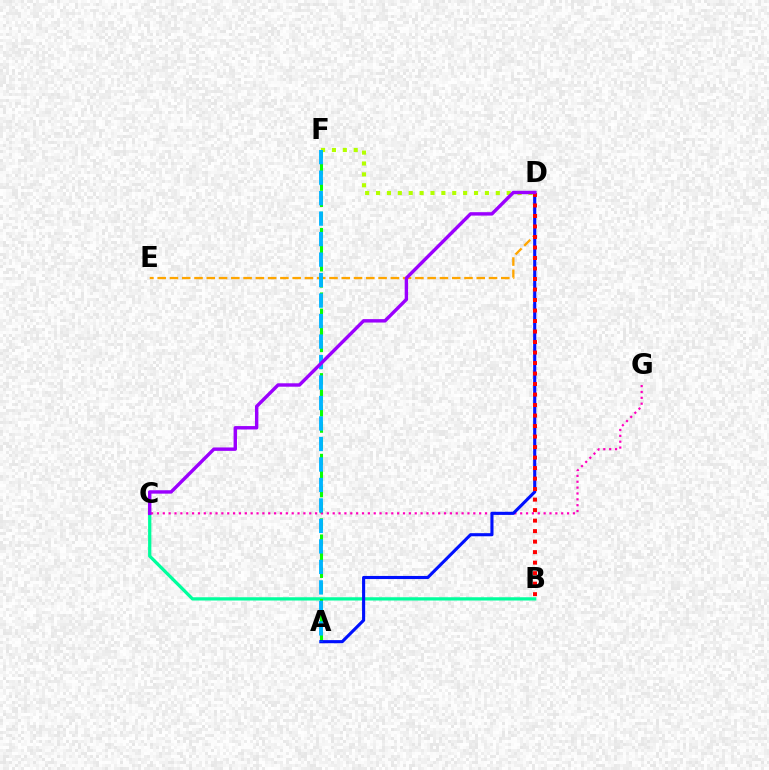{('D', 'E'): [{'color': '#ffa500', 'line_style': 'dashed', 'thickness': 1.67}], ('D', 'F'): [{'color': '#b3ff00', 'line_style': 'dotted', 'thickness': 2.96}], ('B', 'C'): [{'color': '#00ff9d', 'line_style': 'solid', 'thickness': 2.35}], ('A', 'F'): [{'color': '#08ff00', 'line_style': 'dashed', 'thickness': 2.19}, {'color': '#00b5ff', 'line_style': 'dashed', 'thickness': 2.78}], ('C', 'G'): [{'color': '#ff00bd', 'line_style': 'dotted', 'thickness': 1.59}], ('A', 'D'): [{'color': '#0010ff', 'line_style': 'solid', 'thickness': 2.24}], ('B', 'D'): [{'color': '#ff0000', 'line_style': 'dotted', 'thickness': 2.85}], ('C', 'D'): [{'color': '#9b00ff', 'line_style': 'solid', 'thickness': 2.46}]}